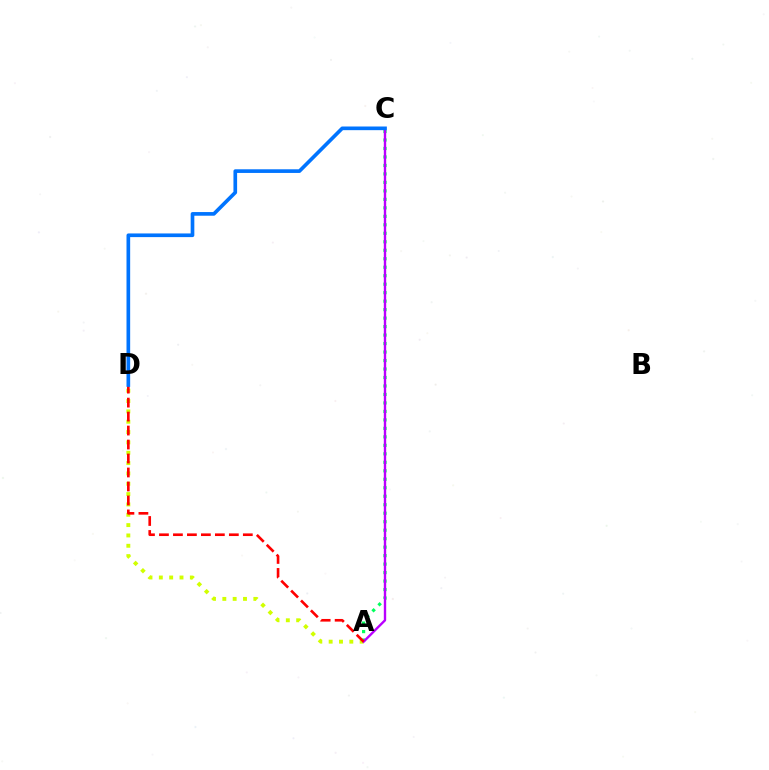{('A', 'D'): [{'color': '#d1ff00', 'line_style': 'dotted', 'thickness': 2.81}, {'color': '#ff0000', 'line_style': 'dashed', 'thickness': 1.9}], ('A', 'C'): [{'color': '#00ff5c', 'line_style': 'dotted', 'thickness': 2.3}, {'color': '#b900ff', 'line_style': 'solid', 'thickness': 1.71}], ('C', 'D'): [{'color': '#0074ff', 'line_style': 'solid', 'thickness': 2.64}]}